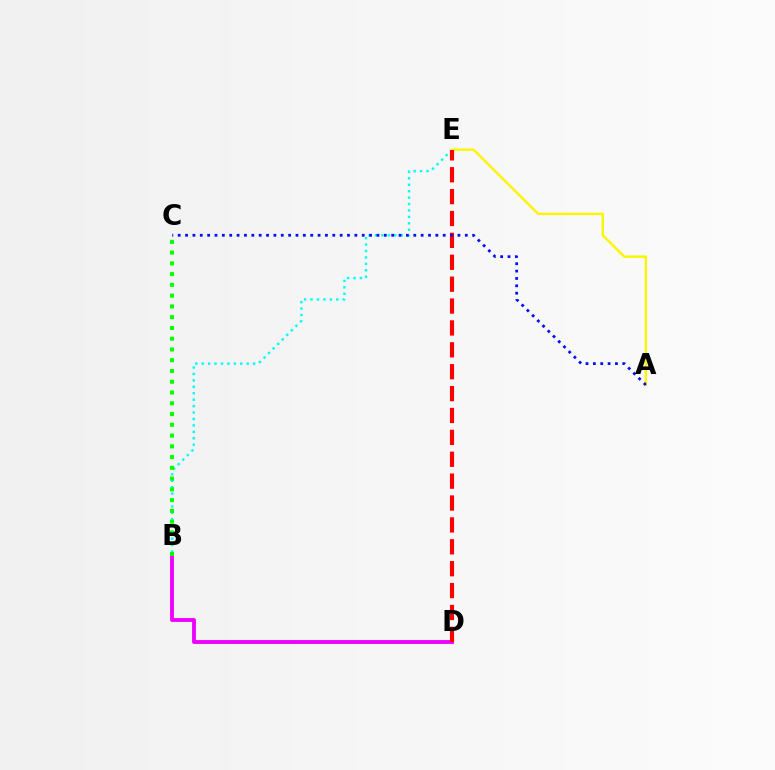{('B', 'E'): [{'color': '#00fff6', 'line_style': 'dotted', 'thickness': 1.75}], ('A', 'E'): [{'color': '#fcf500', 'line_style': 'solid', 'thickness': 1.73}], ('B', 'D'): [{'color': '#ee00ff', 'line_style': 'solid', 'thickness': 2.79}], ('D', 'E'): [{'color': '#ff0000', 'line_style': 'dashed', 'thickness': 2.97}], ('B', 'C'): [{'color': '#08ff00', 'line_style': 'dotted', 'thickness': 2.92}], ('A', 'C'): [{'color': '#0010ff', 'line_style': 'dotted', 'thickness': 2.0}]}